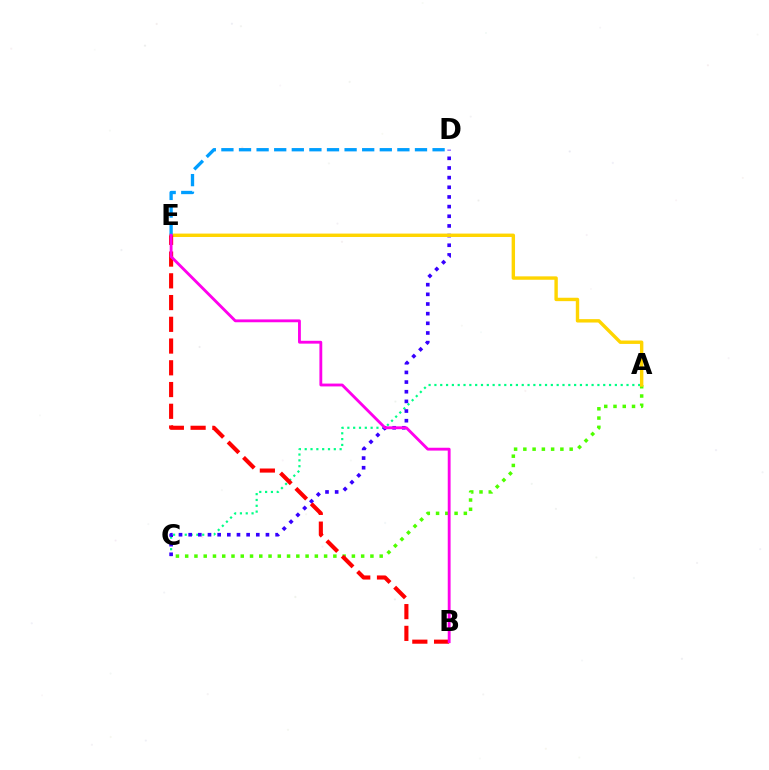{('A', 'C'): [{'color': '#00ff86', 'line_style': 'dotted', 'thickness': 1.58}, {'color': '#4fff00', 'line_style': 'dotted', 'thickness': 2.52}], ('C', 'D'): [{'color': '#3700ff', 'line_style': 'dotted', 'thickness': 2.62}], ('A', 'E'): [{'color': '#ffd500', 'line_style': 'solid', 'thickness': 2.45}], ('B', 'E'): [{'color': '#ff0000', 'line_style': 'dashed', 'thickness': 2.95}, {'color': '#ff00ed', 'line_style': 'solid', 'thickness': 2.05}], ('D', 'E'): [{'color': '#009eff', 'line_style': 'dashed', 'thickness': 2.39}]}